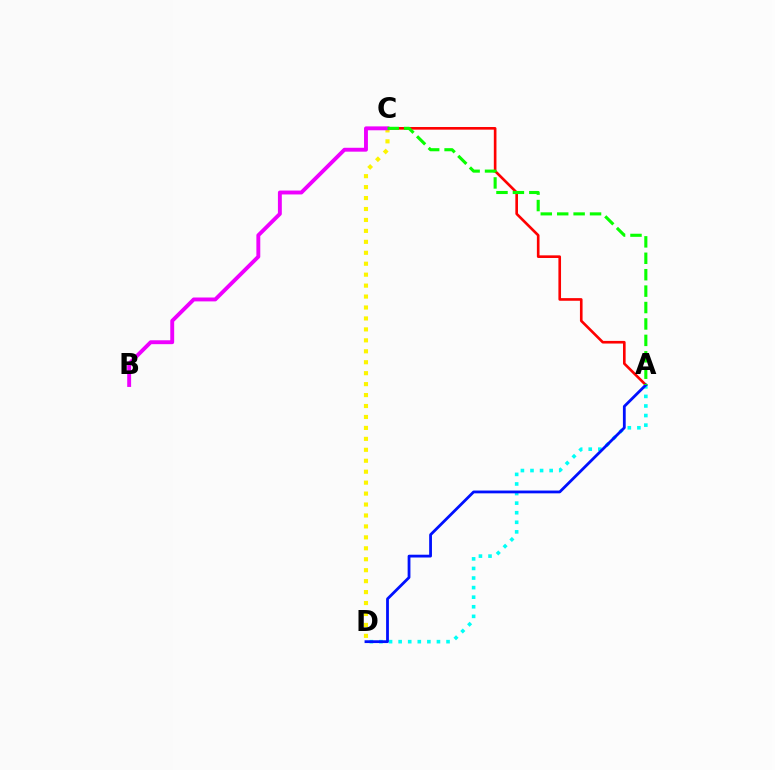{('A', 'C'): [{'color': '#ff0000', 'line_style': 'solid', 'thickness': 1.9}, {'color': '#08ff00', 'line_style': 'dashed', 'thickness': 2.23}], ('C', 'D'): [{'color': '#fcf500', 'line_style': 'dotted', 'thickness': 2.97}], ('A', 'D'): [{'color': '#00fff6', 'line_style': 'dotted', 'thickness': 2.6}, {'color': '#0010ff', 'line_style': 'solid', 'thickness': 2.01}], ('B', 'C'): [{'color': '#ee00ff', 'line_style': 'solid', 'thickness': 2.8}]}